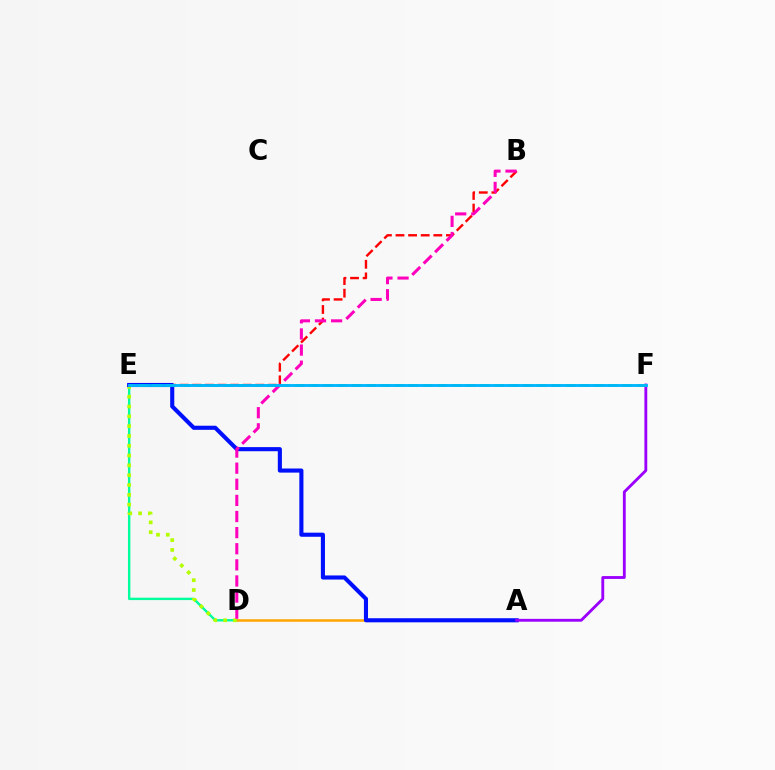{('B', 'E'): [{'color': '#ff0000', 'line_style': 'dashed', 'thickness': 1.71}], ('D', 'E'): [{'color': '#00ff9d', 'line_style': 'solid', 'thickness': 1.72}, {'color': '#b3ff00', 'line_style': 'dotted', 'thickness': 2.67}], ('A', 'D'): [{'color': '#ffa500', 'line_style': 'solid', 'thickness': 1.82}], ('A', 'E'): [{'color': '#0010ff', 'line_style': 'solid', 'thickness': 2.95}], ('A', 'F'): [{'color': '#9b00ff', 'line_style': 'solid', 'thickness': 2.05}], ('E', 'F'): [{'color': '#08ff00', 'line_style': 'dashed', 'thickness': 1.94}, {'color': '#00b5ff', 'line_style': 'solid', 'thickness': 2.06}], ('B', 'D'): [{'color': '#ff00bd', 'line_style': 'dashed', 'thickness': 2.19}]}